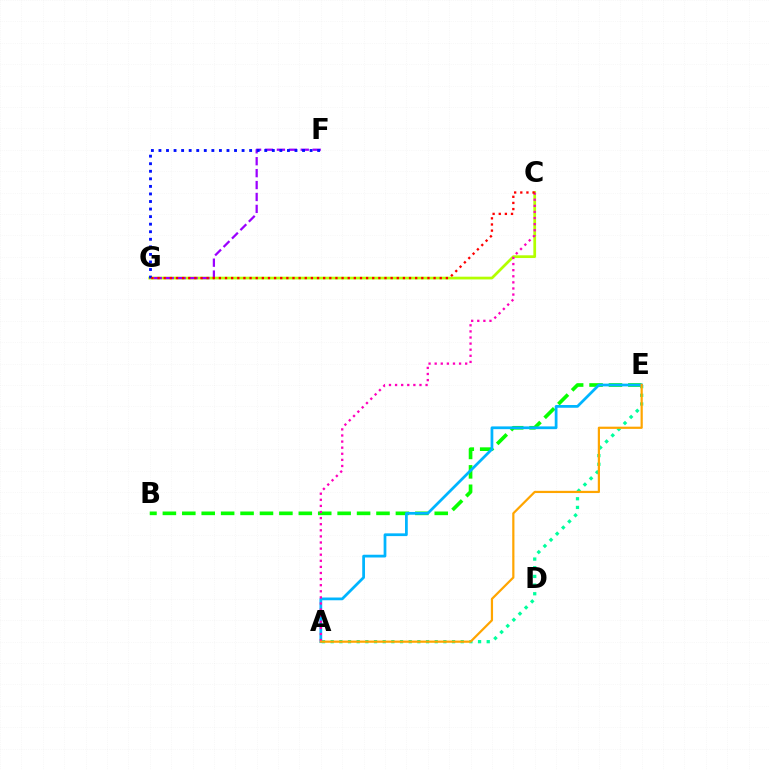{('B', 'E'): [{'color': '#08ff00', 'line_style': 'dashed', 'thickness': 2.64}], ('C', 'G'): [{'color': '#b3ff00', 'line_style': 'solid', 'thickness': 1.97}, {'color': '#ff0000', 'line_style': 'dotted', 'thickness': 1.67}], ('A', 'E'): [{'color': '#00ff9d', 'line_style': 'dotted', 'thickness': 2.36}, {'color': '#00b5ff', 'line_style': 'solid', 'thickness': 1.98}, {'color': '#ffa500', 'line_style': 'solid', 'thickness': 1.59}], ('F', 'G'): [{'color': '#9b00ff', 'line_style': 'dashed', 'thickness': 1.62}, {'color': '#0010ff', 'line_style': 'dotted', 'thickness': 2.05}], ('A', 'C'): [{'color': '#ff00bd', 'line_style': 'dotted', 'thickness': 1.66}]}